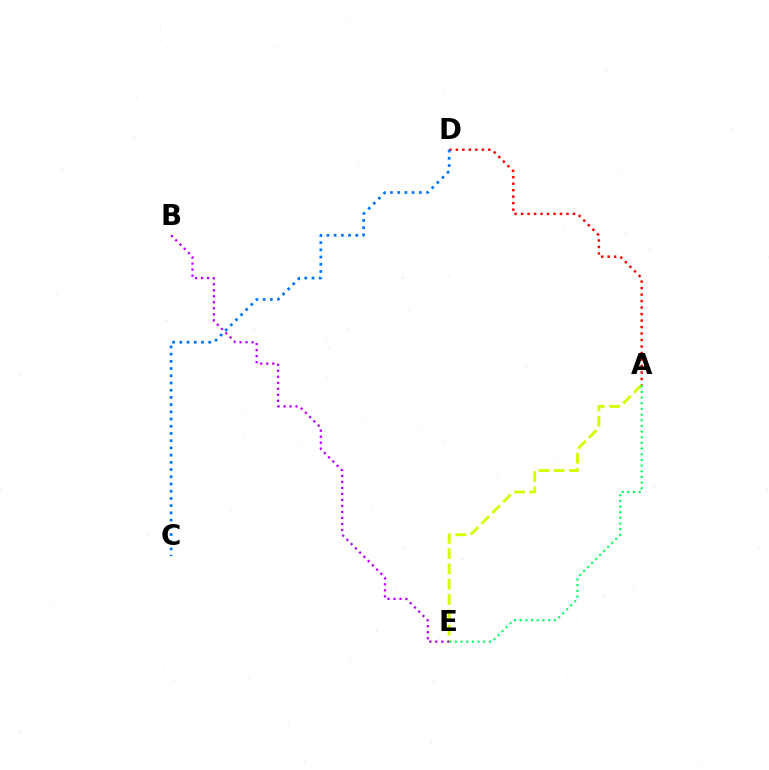{('A', 'D'): [{'color': '#ff0000', 'line_style': 'dotted', 'thickness': 1.76}], ('A', 'E'): [{'color': '#d1ff00', 'line_style': 'dashed', 'thickness': 2.08}, {'color': '#00ff5c', 'line_style': 'dotted', 'thickness': 1.54}], ('C', 'D'): [{'color': '#0074ff', 'line_style': 'dotted', 'thickness': 1.96}], ('B', 'E'): [{'color': '#b900ff', 'line_style': 'dotted', 'thickness': 1.63}]}